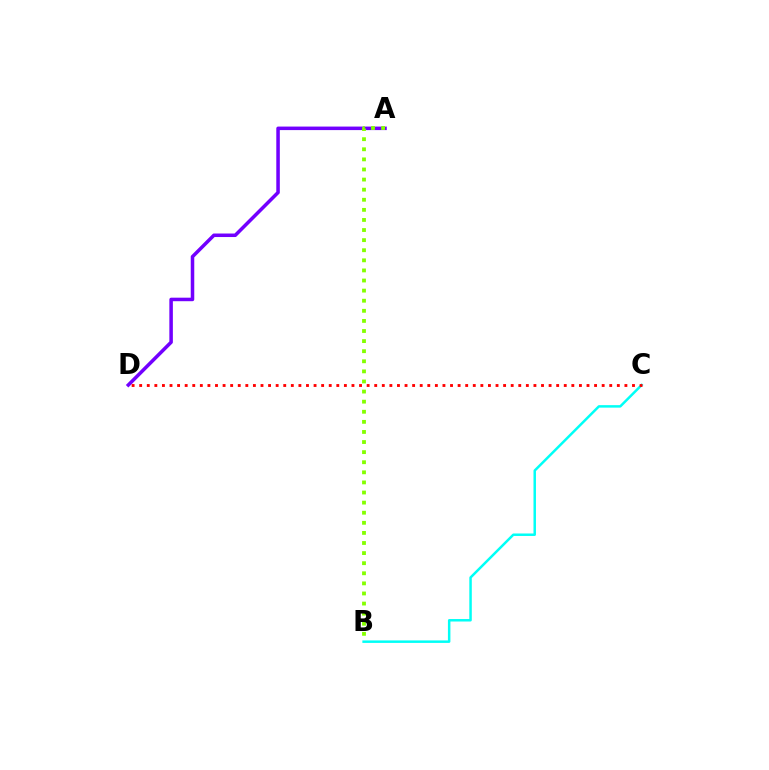{('A', 'D'): [{'color': '#7200ff', 'line_style': 'solid', 'thickness': 2.54}], ('B', 'C'): [{'color': '#00fff6', 'line_style': 'solid', 'thickness': 1.79}], ('A', 'B'): [{'color': '#84ff00', 'line_style': 'dotted', 'thickness': 2.74}], ('C', 'D'): [{'color': '#ff0000', 'line_style': 'dotted', 'thickness': 2.06}]}